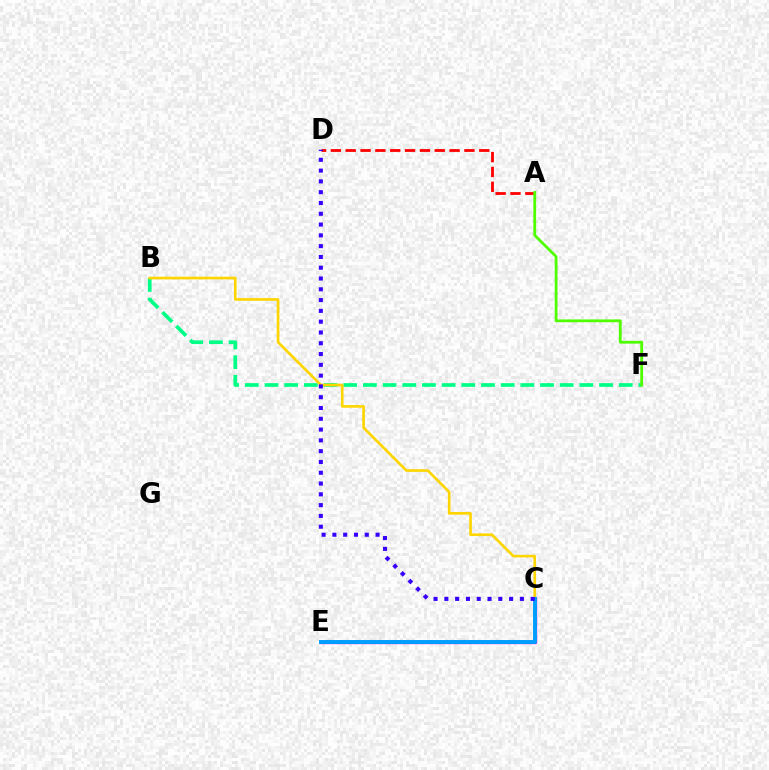{('B', 'F'): [{'color': '#00ff86', 'line_style': 'dashed', 'thickness': 2.67}], ('B', 'C'): [{'color': '#ffd500', 'line_style': 'solid', 'thickness': 1.91}], ('A', 'D'): [{'color': '#ff0000', 'line_style': 'dashed', 'thickness': 2.02}], ('A', 'F'): [{'color': '#4fff00', 'line_style': 'solid', 'thickness': 2.01}], ('C', 'E'): [{'color': '#ff00ed', 'line_style': 'solid', 'thickness': 2.4}, {'color': '#009eff', 'line_style': 'solid', 'thickness': 2.83}], ('C', 'D'): [{'color': '#3700ff', 'line_style': 'dotted', 'thickness': 2.93}]}